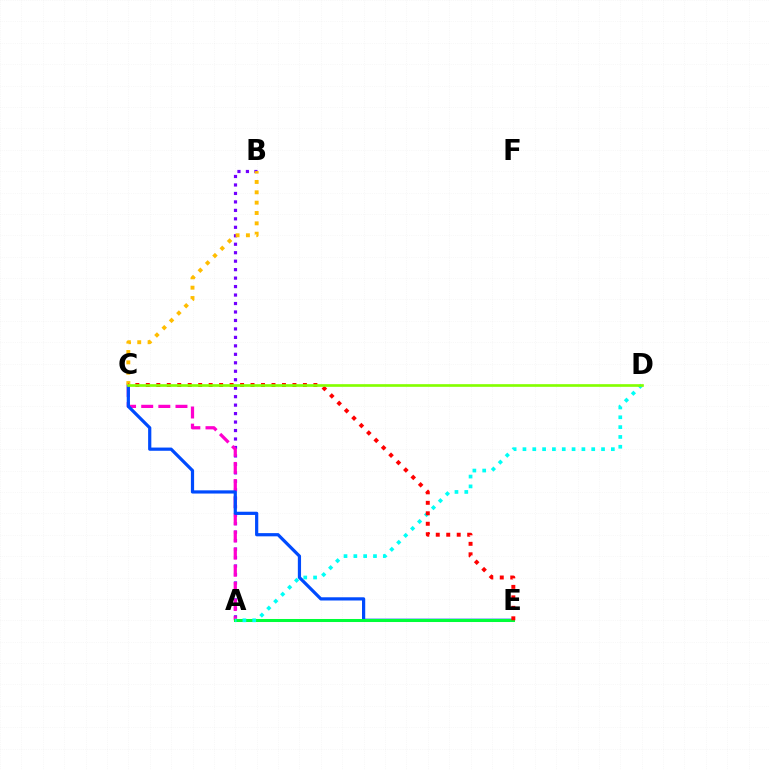{('A', 'B'): [{'color': '#7200ff', 'line_style': 'dotted', 'thickness': 2.3}], ('A', 'C'): [{'color': '#ff00cf', 'line_style': 'dashed', 'thickness': 2.33}], ('C', 'E'): [{'color': '#004bff', 'line_style': 'solid', 'thickness': 2.31}, {'color': '#ff0000', 'line_style': 'dotted', 'thickness': 2.85}], ('A', 'E'): [{'color': '#00ff39', 'line_style': 'solid', 'thickness': 2.18}], ('A', 'D'): [{'color': '#00fff6', 'line_style': 'dotted', 'thickness': 2.67}], ('B', 'C'): [{'color': '#ffbd00', 'line_style': 'dotted', 'thickness': 2.81}], ('C', 'D'): [{'color': '#84ff00', 'line_style': 'solid', 'thickness': 1.92}]}